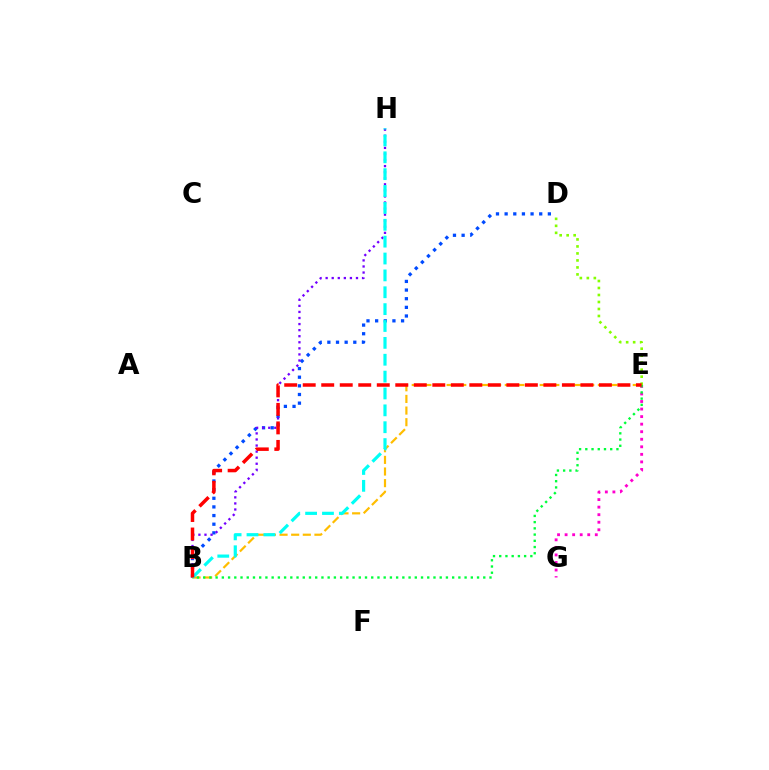{('E', 'G'): [{'color': '#ff00cf', 'line_style': 'dotted', 'thickness': 2.05}], ('B', 'D'): [{'color': '#004bff', 'line_style': 'dotted', 'thickness': 2.35}], ('B', 'H'): [{'color': '#7200ff', 'line_style': 'dotted', 'thickness': 1.65}, {'color': '#00fff6', 'line_style': 'dashed', 'thickness': 2.29}], ('D', 'E'): [{'color': '#84ff00', 'line_style': 'dotted', 'thickness': 1.9}], ('B', 'E'): [{'color': '#ffbd00', 'line_style': 'dashed', 'thickness': 1.58}, {'color': '#00ff39', 'line_style': 'dotted', 'thickness': 1.69}, {'color': '#ff0000', 'line_style': 'dashed', 'thickness': 2.51}]}